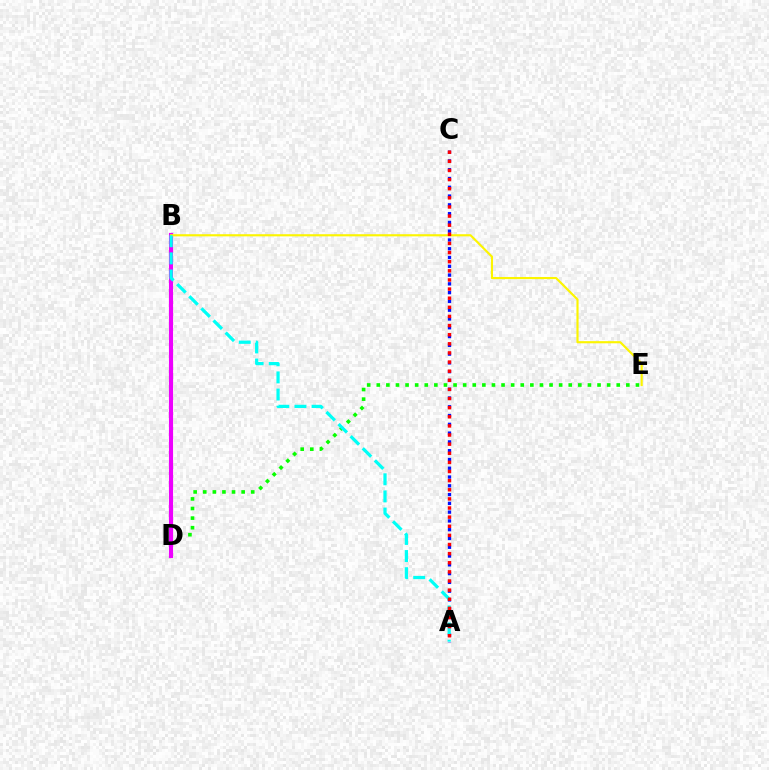{('D', 'E'): [{'color': '#08ff00', 'line_style': 'dotted', 'thickness': 2.61}], ('B', 'D'): [{'color': '#ee00ff', 'line_style': 'solid', 'thickness': 2.98}], ('A', 'C'): [{'color': '#0010ff', 'line_style': 'dotted', 'thickness': 2.39}, {'color': '#ff0000', 'line_style': 'dotted', 'thickness': 2.48}], ('B', 'E'): [{'color': '#fcf500', 'line_style': 'solid', 'thickness': 1.55}], ('A', 'B'): [{'color': '#00fff6', 'line_style': 'dashed', 'thickness': 2.33}]}